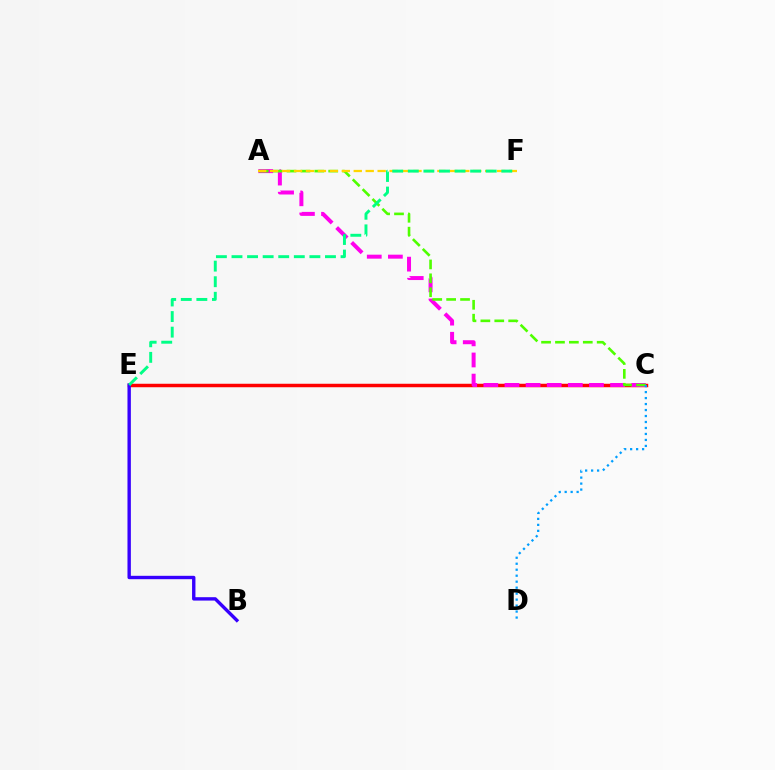{('C', 'E'): [{'color': '#ff0000', 'line_style': 'solid', 'thickness': 2.5}], ('B', 'E'): [{'color': '#3700ff', 'line_style': 'solid', 'thickness': 2.44}], ('A', 'C'): [{'color': '#ff00ed', 'line_style': 'dashed', 'thickness': 2.87}, {'color': '#4fff00', 'line_style': 'dashed', 'thickness': 1.89}], ('C', 'D'): [{'color': '#009eff', 'line_style': 'dotted', 'thickness': 1.62}], ('A', 'F'): [{'color': '#ffd500', 'line_style': 'dashed', 'thickness': 1.62}], ('E', 'F'): [{'color': '#00ff86', 'line_style': 'dashed', 'thickness': 2.12}]}